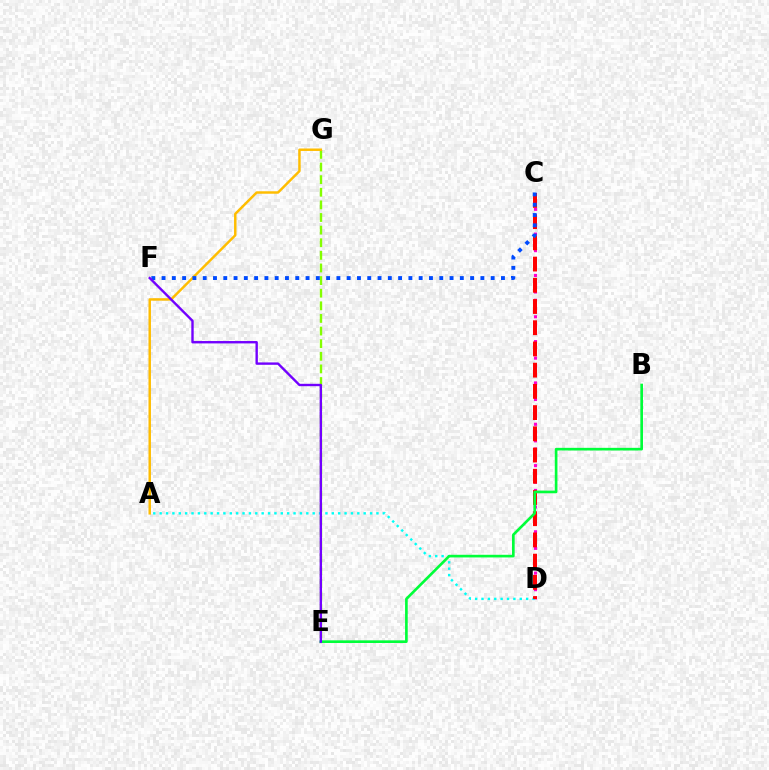{('E', 'G'): [{'color': '#84ff00', 'line_style': 'dashed', 'thickness': 1.71}], ('A', 'G'): [{'color': '#ffbd00', 'line_style': 'solid', 'thickness': 1.77}], ('C', 'D'): [{'color': '#ff00cf', 'line_style': 'dotted', 'thickness': 2.25}, {'color': '#ff0000', 'line_style': 'dashed', 'thickness': 2.88}], ('A', 'D'): [{'color': '#00fff6', 'line_style': 'dotted', 'thickness': 1.73}], ('B', 'E'): [{'color': '#00ff39', 'line_style': 'solid', 'thickness': 1.91}], ('C', 'F'): [{'color': '#004bff', 'line_style': 'dotted', 'thickness': 2.79}], ('E', 'F'): [{'color': '#7200ff', 'line_style': 'solid', 'thickness': 1.72}]}